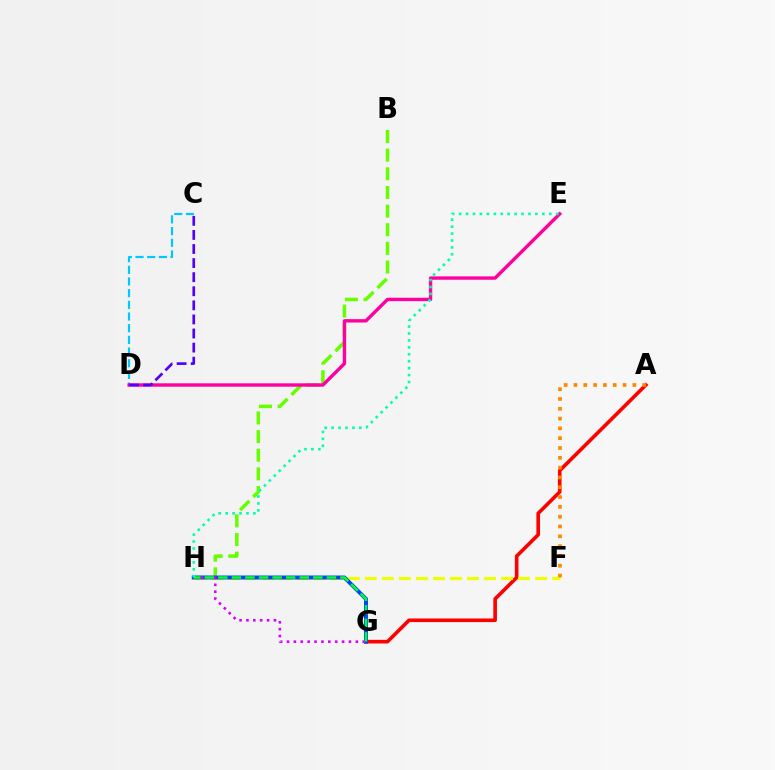{('B', 'H'): [{'color': '#66ff00', 'line_style': 'dashed', 'thickness': 2.53}], ('A', 'G'): [{'color': '#ff0000', 'line_style': 'solid', 'thickness': 2.61}], ('C', 'D'): [{'color': '#00c7ff', 'line_style': 'dashed', 'thickness': 1.59}, {'color': '#4f00ff', 'line_style': 'dashed', 'thickness': 1.91}], ('D', 'E'): [{'color': '#ff00a0', 'line_style': 'solid', 'thickness': 2.44}], ('F', 'H'): [{'color': '#eeff00', 'line_style': 'dashed', 'thickness': 2.31}], ('G', 'H'): [{'color': '#003fff', 'line_style': 'solid', 'thickness': 2.82}, {'color': '#d600ff', 'line_style': 'dotted', 'thickness': 1.87}, {'color': '#00ff27', 'line_style': 'dashed', 'thickness': 1.84}], ('A', 'F'): [{'color': '#ff8800', 'line_style': 'dotted', 'thickness': 2.67}], ('E', 'H'): [{'color': '#00ffaf', 'line_style': 'dotted', 'thickness': 1.88}]}